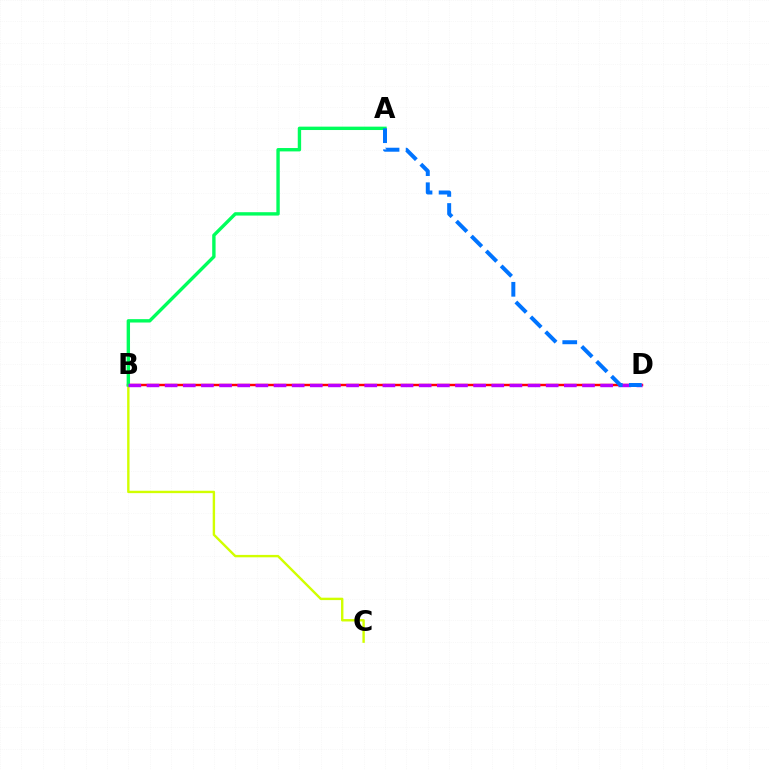{('B', 'D'): [{'color': '#ff0000', 'line_style': 'solid', 'thickness': 1.75}, {'color': '#b900ff', 'line_style': 'dashed', 'thickness': 2.47}], ('B', 'C'): [{'color': '#d1ff00', 'line_style': 'solid', 'thickness': 1.73}], ('A', 'B'): [{'color': '#00ff5c', 'line_style': 'solid', 'thickness': 2.43}], ('A', 'D'): [{'color': '#0074ff', 'line_style': 'dashed', 'thickness': 2.86}]}